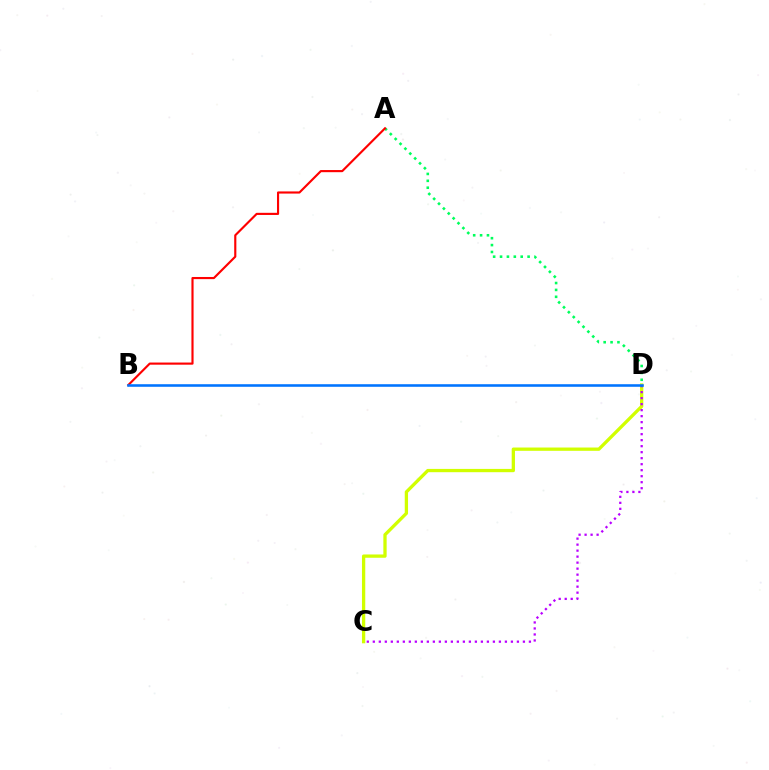{('C', 'D'): [{'color': '#d1ff00', 'line_style': 'solid', 'thickness': 2.37}, {'color': '#b900ff', 'line_style': 'dotted', 'thickness': 1.63}], ('A', 'D'): [{'color': '#00ff5c', 'line_style': 'dotted', 'thickness': 1.87}], ('A', 'B'): [{'color': '#ff0000', 'line_style': 'solid', 'thickness': 1.55}], ('B', 'D'): [{'color': '#0074ff', 'line_style': 'solid', 'thickness': 1.86}]}